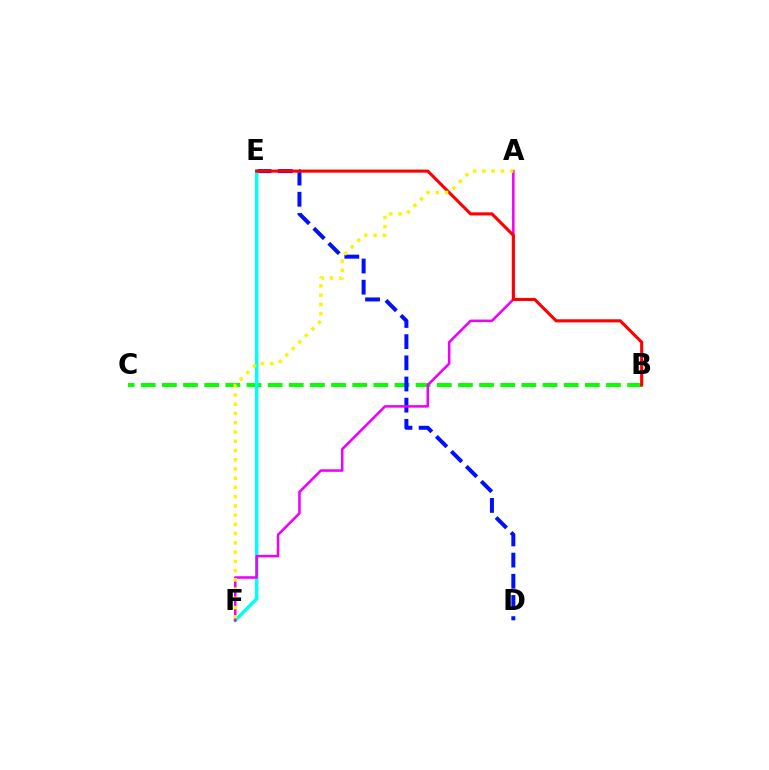{('B', 'C'): [{'color': '#08ff00', 'line_style': 'dashed', 'thickness': 2.87}], ('D', 'E'): [{'color': '#0010ff', 'line_style': 'dashed', 'thickness': 2.88}], ('E', 'F'): [{'color': '#00fff6', 'line_style': 'solid', 'thickness': 2.52}], ('A', 'F'): [{'color': '#ee00ff', 'line_style': 'solid', 'thickness': 1.83}, {'color': '#fcf500', 'line_style': 'dotted', 'thickness': 2.51}], ('B', 'E'): [{'color': '#ff0000', 'line_style': 'solid', 'thickness': 2.22}]}